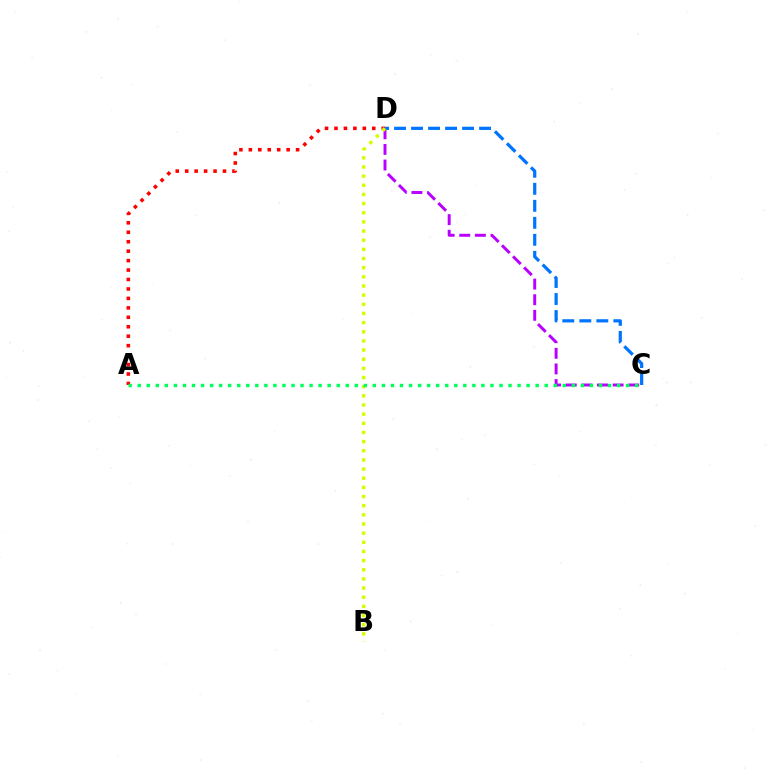{('C', 'D'): [{'color': '#b900ff', 'line_style': 'dashed', 'thickness': 2.12}, {'color': '#0074ff', 'line_style': 'dashed', 'thickness': 2.31}], ('A', 'D'): [{'color': '#ff0000', 'line_style': 'dotted', 'thickness': 2.57}], ('B', 'D'): [{'color': '#d1ff00', 'line_style': 'dotted', 'thickness': 2.49}], ('A', 'C'): [{'color': '#00ff5c', 'line_style': 'dotted', 'thickness': 2.46}]}